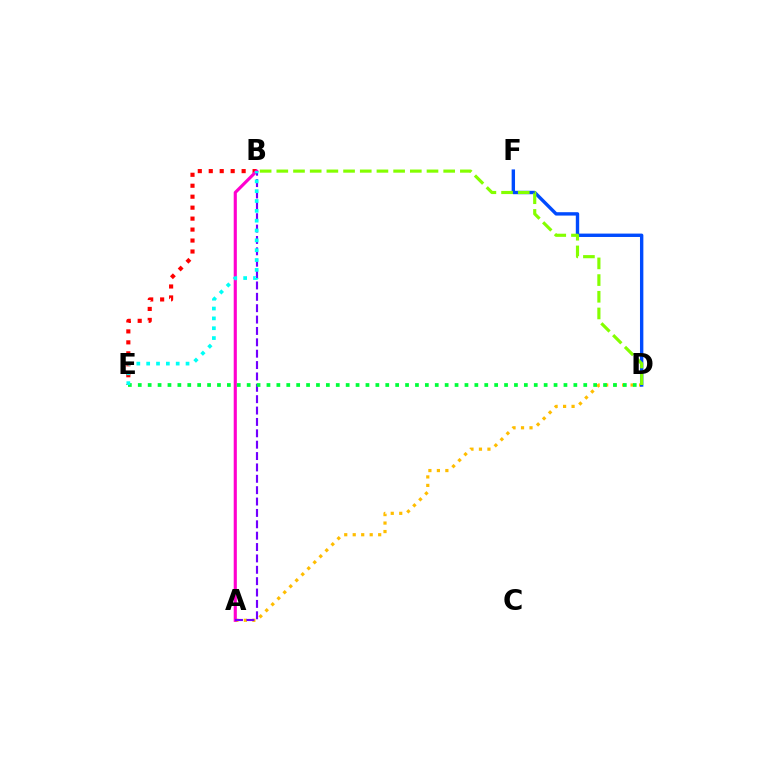{('A', 'D'): [{'color': '#ffbd00', 'line_style': 'dotted', 'thickness': 2.31}], ('D', 'F'): [{'color': '#004bff', 'line_style': 'solid', 'thickness': 2.43}], ('B', 'E'): [{'color': '#ff0000', 'line_style': 'dotted', 'thickness': 2.98}, {'color': '#00fff6', 'line_style': 'dotted', 'thickness': 2.67}], ('A', 'B'): [{'color': '#ff00cf', 'line_style': 'solid', 'thickness': 2.26}, {'color': '#7200ff', 'line_style': 'dashed', 'thickness': 1.55}], ('B', 'D'): [{'color': '#84ff00', 'line_style': 'dashed', 'thickness': 2.27}], ('D', 'E'): [{'color': '#00ff39', 'line_style': 'dotted', 'thickness': 2.69}]}